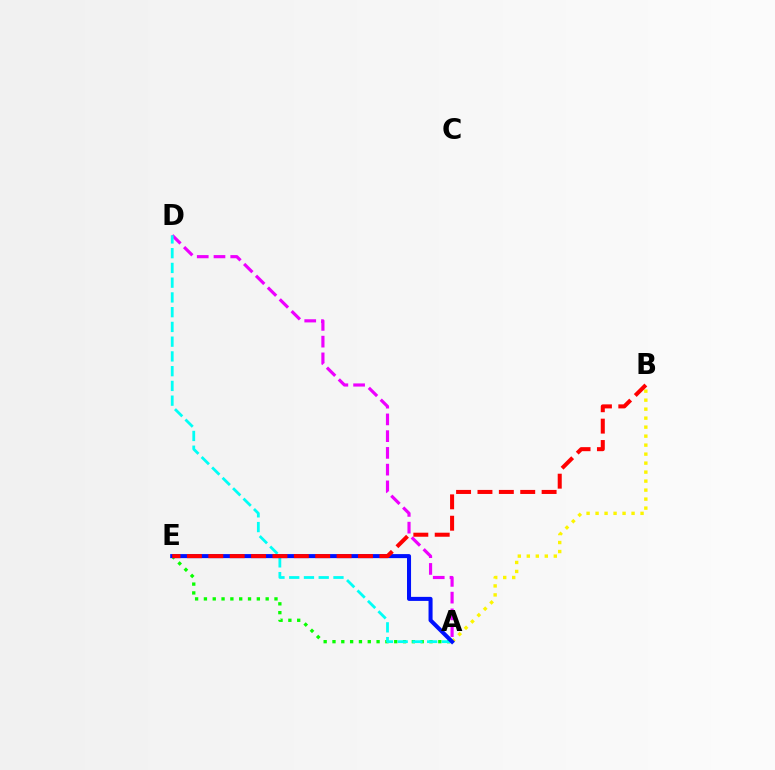{('A', 'D'): [{'color': '#ee00ff', 'line_style': 'dashed', 'thickness': 2.27}, {'color': '#00fff6', 'line_style': 'dashed', 'thickness': 2.0}], ('A', 'E'): [{'color': '#08ff00', 'line_style': 'dotted', 'thickness': 2.4}, {'color': '#0010ff', 'line_style': 'solid', 'thickness': 2.91}], ('A', 'B'): [{'color': '#fcf500', 'line_style': 'dotted', 'thickness': 2.44}], ('B', 'E'): [{'color': '#ff0000', 'line_style': 'dashed', 'thickness': 2.9}]}